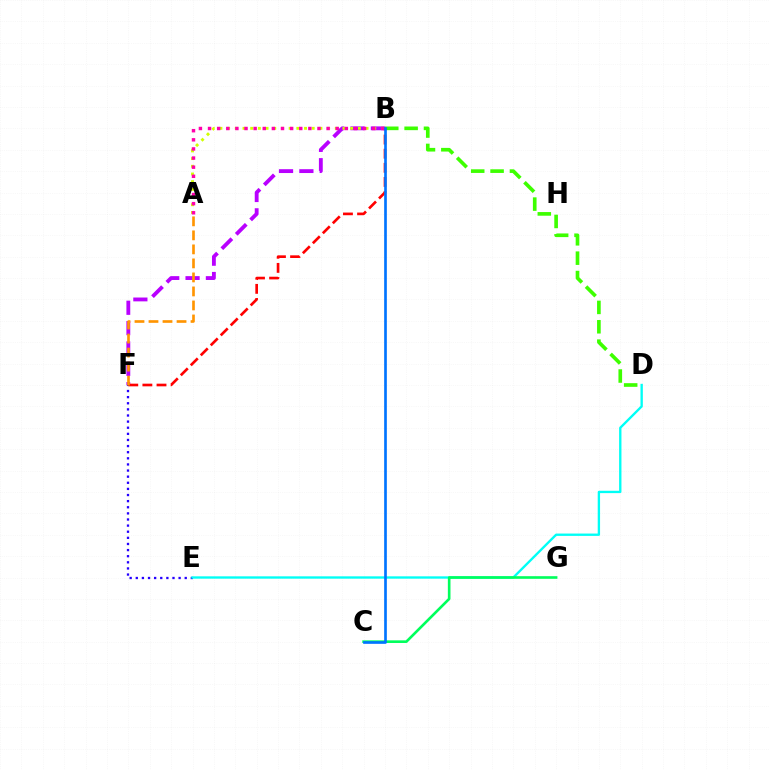{('E', 'F'): [{'color': '#2500ff', 'line_style': 'dotted', 'thickness': 1.66}], ('D', 'E'): [{'color': '#00fff6', 'line_style': 'solid', 'thickness': 1.69}], ('B', 'F'): [{'color': '#b900ff', 'line_style': 'dashed', 'thickness': 2.76}, {'color': '#ff0000', 'line_style': 'dashed', 'thickness': 1.92}], ('C', 'G'): [{'color': '#00ff5c', 'line_style': 'solid', 'thickness': 1.9}], ('B', 'D'): [{'color': '#3dff00', 'line_style': 'dashed', 'thickness': 2.63}], ('A', 'F'): [{'color': '#ff9400', 'line_style': 'dashed', 'thickness': 1.9}], ('A', 'B'): [{'color': '#d1ff00', 'line_style': 'dotted', 'thickness': 2.09}, {'color': '#ff00ac', 'line_style': 'dotted', 'thickness': 2.48}], ('B', 'C'): [{'color': '#0074ff', 'line_style': 'solid', 'thickness': 1.93}]}